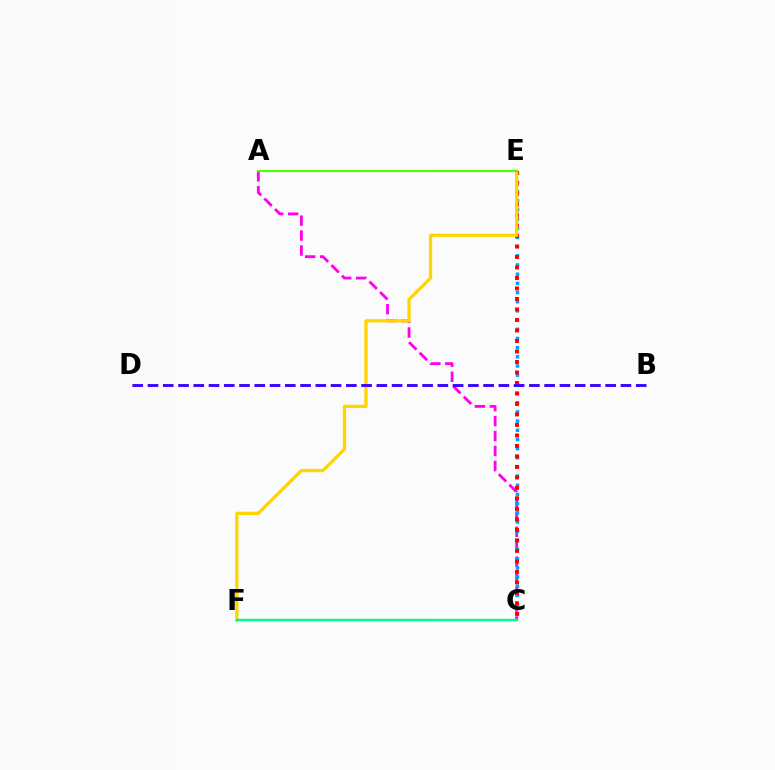{('A', 'C'): [{'color': '#ff00ed', 'line_style': 'dashed', 'thickness': 2.03}], ('C', 'E'): [{'color': '#009eff', 'line_style': 'dotted', 'thickness': 2.49}, {'color': '#ff0000', 'line_style': 'dotted', 'thickness': 2.85}], ('E', 'F'): [{'color': '#ffd500', 'line_style': 'solid', 'thickness': 2.37}], ('B', 'D'): [{'color': '#3700ff', 'line_style': 'dashed', 'thickness': 2.07}], ('C', 'F'): [{'color': '#00ff86', 'line_style': 'solid', 'thickness': 1.77}], ('A', 'E'): [{'color': '#4fff00', 'line_style': 'solid', 'thickness': 1.56}]}